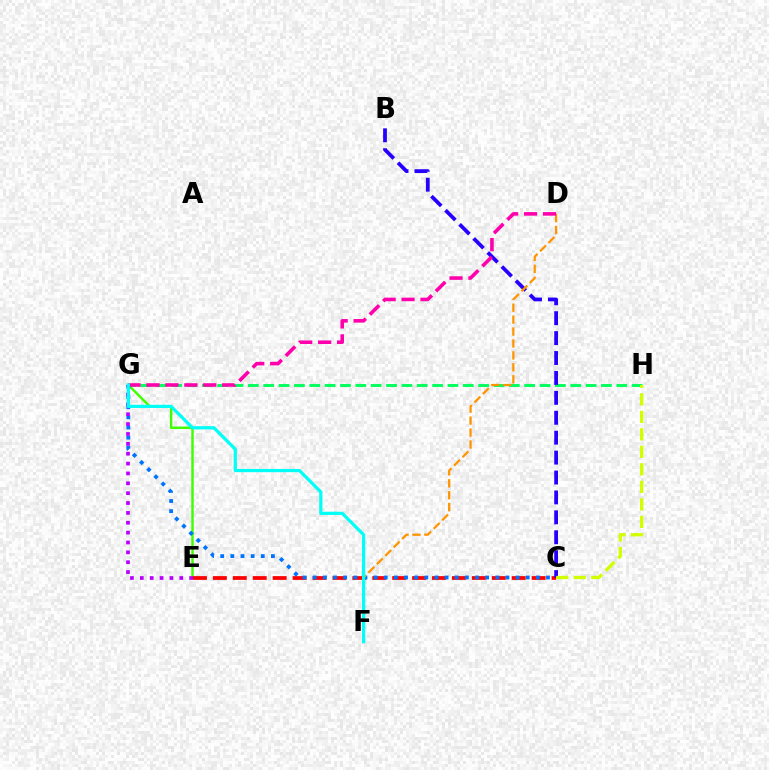{('G', 'H'): [{'color': '#00ff5c', 'line_style': 'dashed', 'thickness': 2.09}], ('E', 'G'): [{'color': '#3dff00', 'line_style': 'solid', 'thickness': 1.76}, {'color': '#b900ff', 'line_style': 'dotted', 'thickness': 2.68}], ('C', 'E'): [{'color': '#ff0000', 'line_style': 'dashed', 'thickness': 2.71}], ('B', 'C'): [{'color': '#2500ff', 'line_style': 'dashed', 'thickness': 2.71}], ('C', 'G'): [{'color': '#0074ff', 'line_style': 'dotted', 'thickness': 2.76}], ('D', 'F'): [{'color': '#ff9400', 'line_style': 'dashed', 'thickness': 1.62}], ('C', 'H'): [{'color': '#d1ff00', 'line_style': 'dashed', 'thickness': 2.38}], ('D', 'G'): [{'color': '#ff00ac', 'line_style': 'dashed', 'thickness': 2.57}], ('F', 'G'): [{'color': '#00fff6', 'line_style': 'solid', 'thickness': 2.33}]}